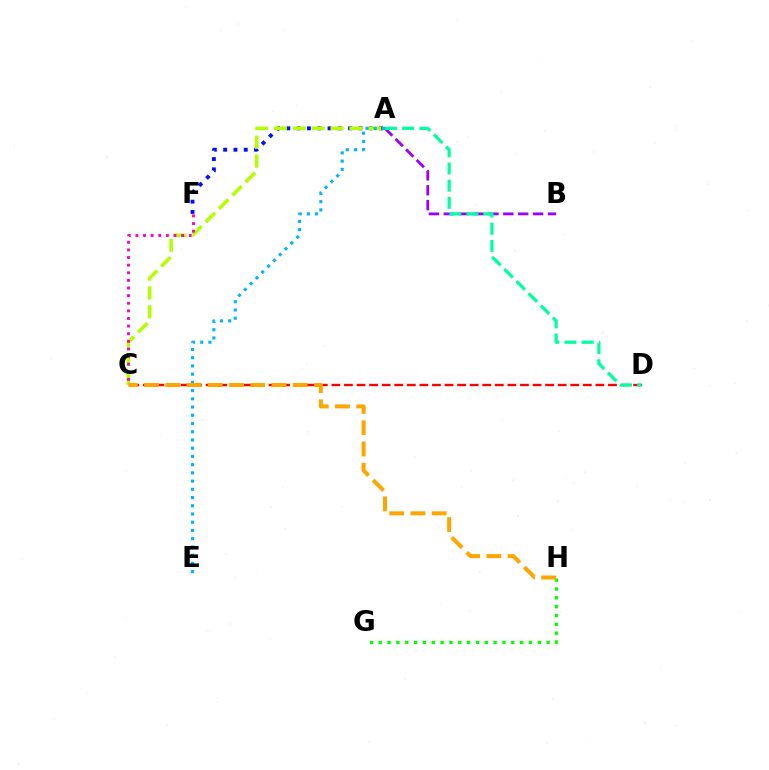{('A', 'B'): [{'color': '#9b00ff', 'line_style': 'dashed', 'thickness': 2.02}], ('C', 'D'): [{'color': '#ff0000', 'line_style': 'dashed', 'thickness': 1.71}], ('G', 'H'): [{'color': '#08ff00', 'line_style': 'dotted', 'thickness': 2.4}], ('A', 'F'): [{'color': '#0010ff', 'line_style': 'dotted', 'thickness': 2.8}], ('A', 'D'): [{'color': '#00ff9d', 'line_style': 'dashed', 'thickness': 2.33}], ('A', 'C'): [{'color': '#b3ff00', 'line_style': 'dashed', 'thickness': 2.56}], ('C', 'F'): [{'color': '#ff00bd', 'line_style': 'dotted', 'thickness': 2.07}], ('A', 'E'): [{'color': '#00b5ff', 'line_style': 'dotted', 'thickness': 2.24}], ('C', 'H'): [{'color': '#ffa500', 'line_style': 'dashed', 'thickness': 2.88}]}